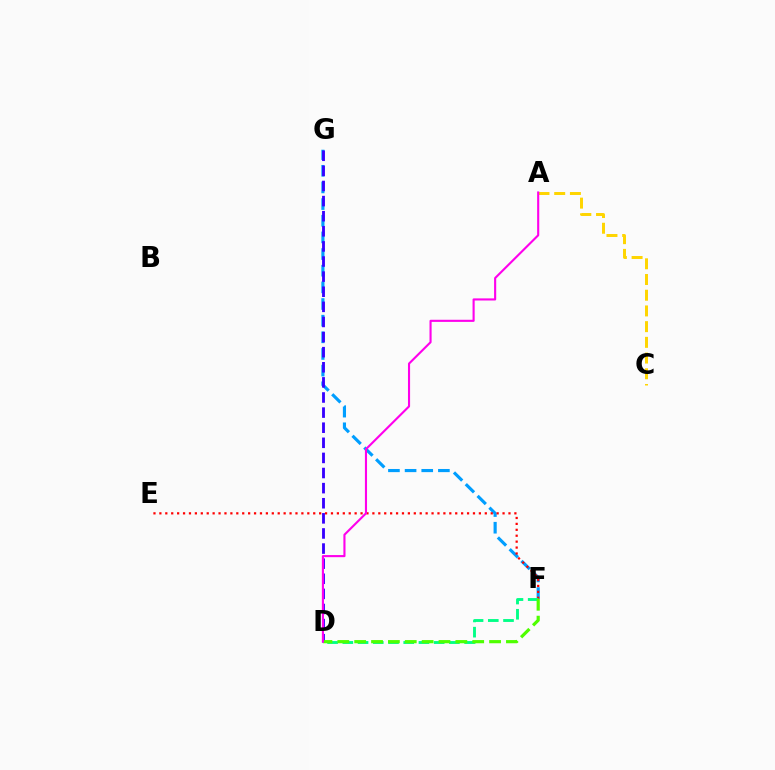{('F', 'G'): [{'color': '#009eff', 'line_style': 'dashed', 'thickness': 2.26}], ('D', 'G'): [{'color': '#3700ff', 'line_style': 'dashed', 'thickness': 2.05}], ('E', 'F'): [{'color': '#ff0000', 'line_style': 'dotted', 'thickness': 1.61}], ('D', 'F'): [{'color': '#00ff86', 'line_style': 'dashed', 'thickness': 2.07}, {'color': '#4fff00', 'line_style': 'dashed', 'thickness': 2.29}], ('A', 'C'): [{'color': '#ffd500', 'line_style': 'dashed', 'thickness': 2.13}], ('A', 'D'): [{'color': '#ff00ed', 'line_style': 'solid', 'thickness': 1.52}]}